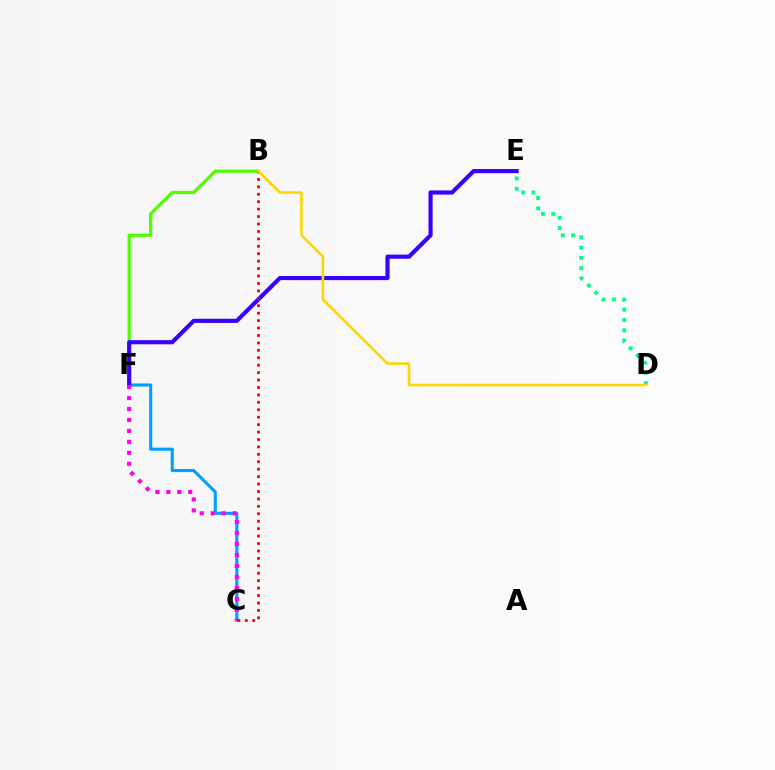{('B', 'F'): [{'color': '#4fff00', 'line_style': 'solid', 'thickness': 2.33}], ('C', 'F'): [{'color': '#009eff', 'line_style': 'solid', 'thickness': 2.22}, {'color': '#ff00ed', 'line_style': 'dotted', 'thickness': 2.98}], ('E', 'F'): [{'color': '#3700ff', 'line_style': 'solid', 'thickness': 2.98}], ('D', 'E'): [{'color': '#00ff86', 'line_style': 'dotted', 'thickness': 2.8}], ('B', 'C'): [{'color': '#ff0000', 'line_style': 'dotted', 'thickness': 2.02}], ('B', 'D'): [{'color': '#ffd500', 'line_style': 'solid', 'thickness': 1.86}]}